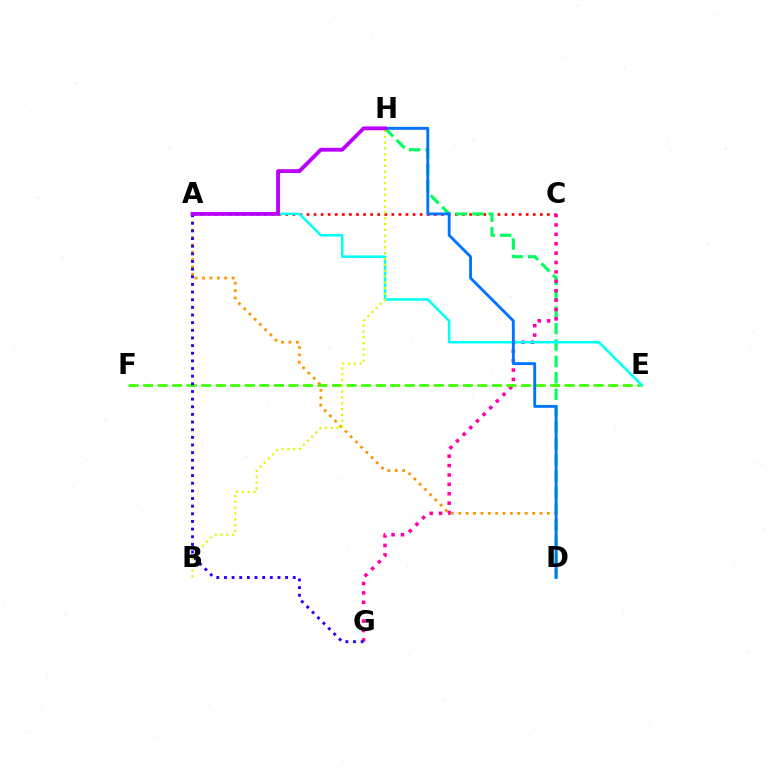{('A', 'C'): [{'color': '#ff0000', 'line_style': 'dotted', 'thickness': 1.92}], ('D', 'H'): [{'color': '#00ff5c', 'line_style': 'dashed', 'thickness': 2.23}, {'color': '#0074ff', 'line_style': 'solid', 'thickness': 2.06}], ('C', 'G'): [{'color': '#ff00ac', 'line_style': 'dotted', 'thickness': 2.55}], ('E', 'F'): [{'color': '#3dff00', 'line_style': 'dashed', 'thickness': 1.97}], ('A', 'D'): [{'color': '#ff9400', 'line_style': 'dotted', 'thickness': 2.01}], ('A', 'E'): [{'color': '#00fff6', 'line_style': 'solid', 'thickness': 1.81}], ('A', 'G'): [{'color': '#2500ff', 'line_style': 'dotted', 'thickness': 2.08}], ('B', 'H'): [{'color': '#d1ff00', 'line_style': 'dotted', 'thickness': 1.58}], ('A', 'H'): [{'color': '#b900ff', 'line_style': 'solid', 'thickness': 2.77}]}